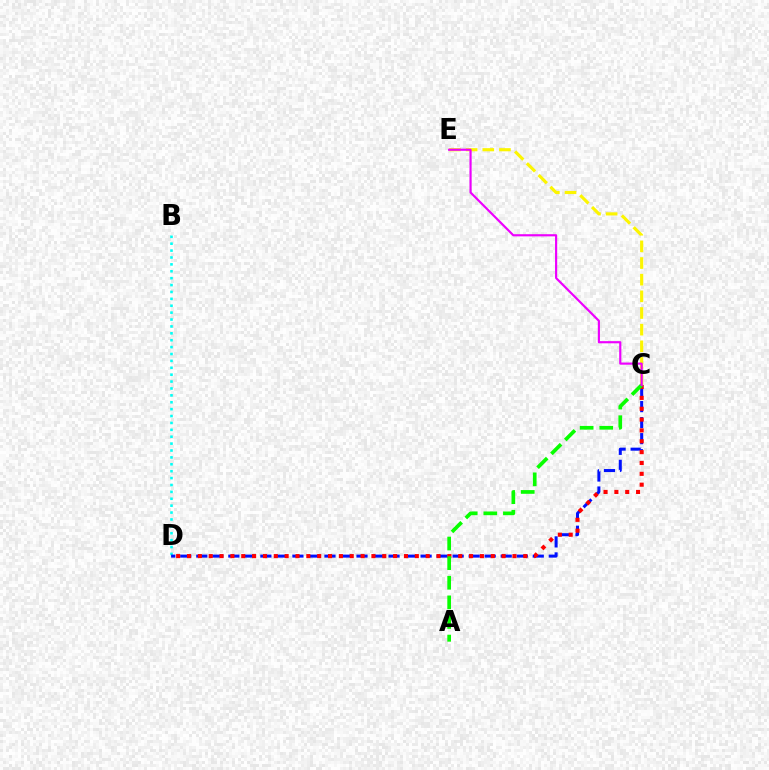{('B', 'D'): [{'color': '#00fff6', 'line_style': 'dotted', 'thickness': 1.87}], ('C', 'D'): [{'color': '#0010ff', 'line_style': 'dashed', 'thickness': 2.18}, {'color': '#ff0000', 'line_style': 'dotted', 'thickness': 2.95}], ('C', 'E'): [{'color': '#fcf500', 'line_style': 'dashed', 'thickness': 2.26}, {'color': '#ee00ff', 'line_style': 'solid', 'thickness': 1.56}], ('A', 'C'): [{'color': '#08ff00', 'line_style': 'dashed', 'thickness': 2.66}]}